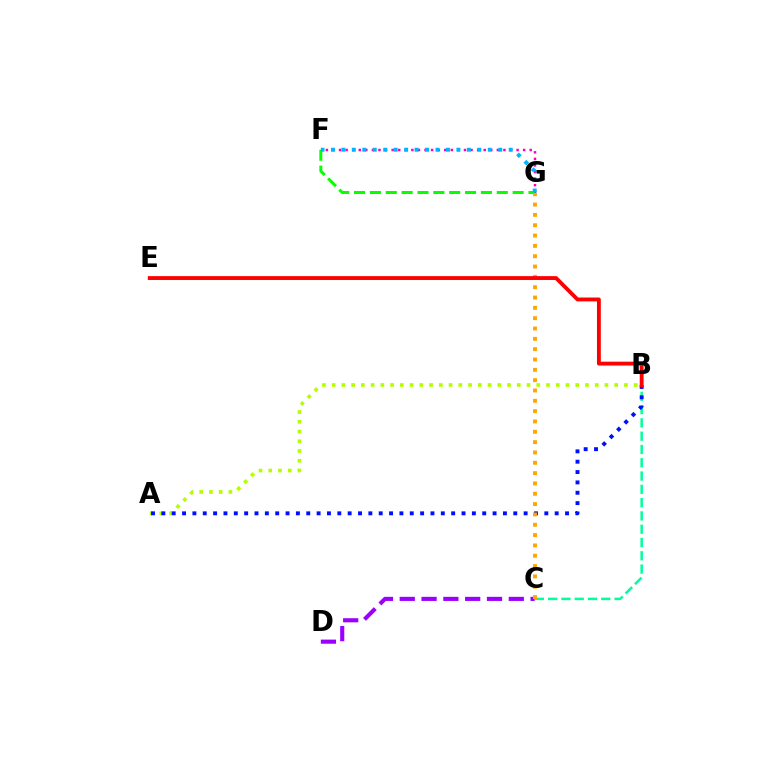{('C', 'D'): [{'color': '#9b00ff', 'line_style': 'dashed', 'thickness': 2.96}], ('F', 'G'): [{'color': '#ff00bd', 'line_style': 'dotted', 'thickness': 1.79}, {'color': '#08ff00', 'line_style': 'dashed', 'thickness': 2.15}, {'color': '#00b5ff', 'line_style': 'dotted', 'thickness': 2.84}], ('B', 'C'): [{'color': '#00ff9d', 'line_style': 'dashed', 'thickness': 1.81}], ('A', 'B'): [{'color': '#b3ff00', 'line_style': 'dotted', 'thickness': 2.65}, {'color': '#0010ff', 'line_style': 'dotted', 'thickness': 2.81}], ('C', 'G'): [{'color': '#ffa500', 'line_style': 'dotted', 'thickness': 2.81}], ('B', 'E'): [{'color': '#ff0000', 'line_style': 'solid', 'thickness': 2.77}]}